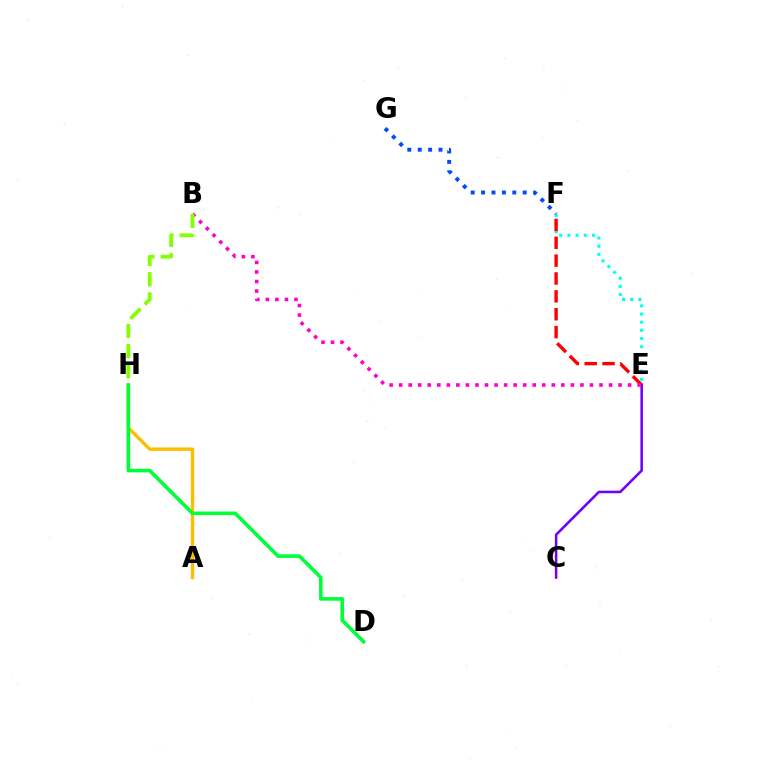{('E', 'F'): [{'color': '#00fff6', 'line_style': 'dotted', 'thickness': 2.22}, {'color': '#ff0000', 'line_style': 'dashed', 'thickness': 2.43}], ('C', 'E'): [{'color': '#7200ff', 'line_style': 'solid', 'thickness': 1.84}], ('A', 'H'): [{'color': '#ffbd00', 'line_style': 'solid', 'thickness': 2.42}], ('F', 'G'): [{'color': '#004bff', 'line_style': 'dotted', 'thickness': 2.83}], ('B', 'E'): [{'color': '#ff00cf', 'line_style': 'dotted', 'thickness': 2.59}], ('B', 'H'): [{'color': '#84ff00', 'line_style': 'dashed', 'thickness': 2.74}], ('D', 'H'): [{'color': '#00ff39', 'line_style': 'solid', 'thickness': 2.6}]}